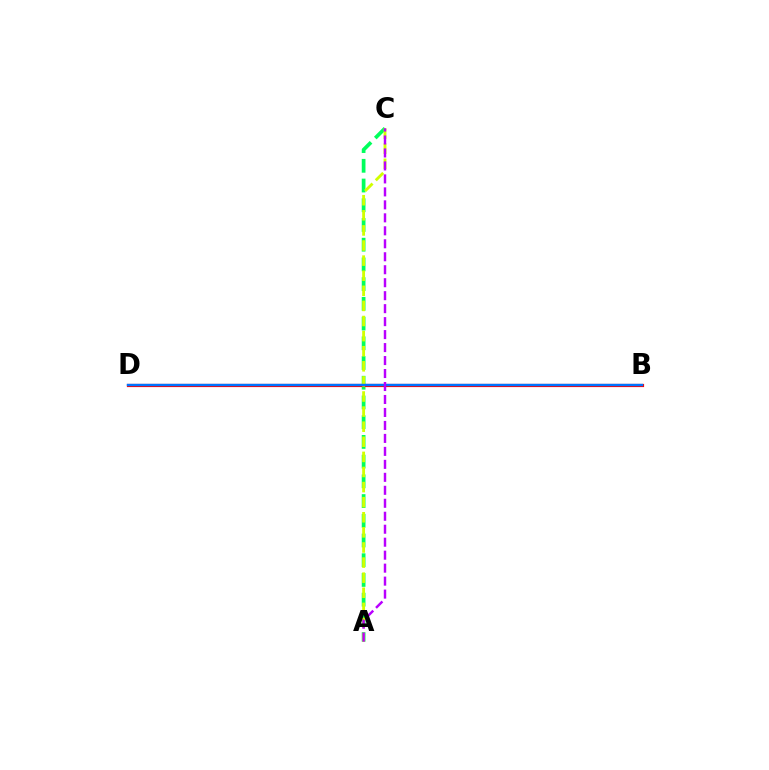{('A', 'C'): [{'color': '#00ff5c', 'line_style': 'dashed', 'thickness': 2.68}, {'color': '#d1ff00', 'line_style': 'dashed', 'thickness': 2.05}, {'color': '#b900ff', 'line_style': 'dashed', 'thickness': 1.76}], ('B', 'D'): [{'color': '#ff0000', 'line_style': 'solid', 'thickness': 2.29}, {'color': '#0074ff', 'line_style': 'solid', 'thickness': 1.72}]}